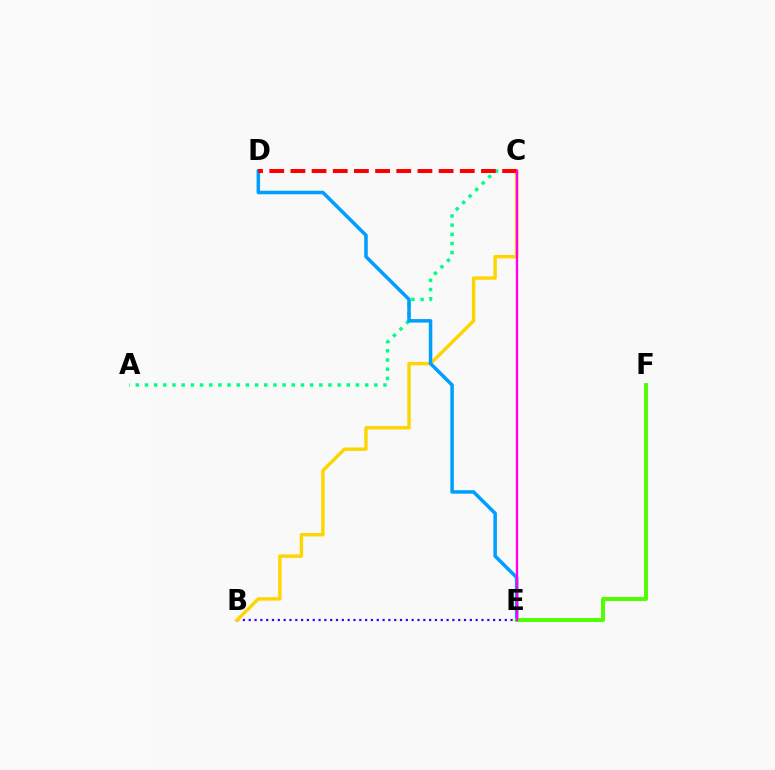{('B', 'E'): [{'color': '#3700ff', 'line_style': 'dotted', 'thickness': 1.58}], ('A', 'C'): [{'color': '#00ff86', 'line_style': 'dotted', 'thickness': 2.49}], ('B', 'C'): [{'color': '#ffd500', 'line_style': 'solid', 'thickness': 2.46}], ('D', 'E'): [{'color': '#009eff', 'line_style': 'solid', 'thickness': 2.53}], ('E', 'F'): [{'color': '#4fff00', 'line_style': 'solid', 'thickness': 2.83}], ('C', 'D'): [{'color': '#ff0000', 'line_style': 'dashed', 'thickness': 2.88}], ('C', 'E'): [{'color': '#ff00ed', 'line_style': 'solid', 'thickness': 1.69}]}